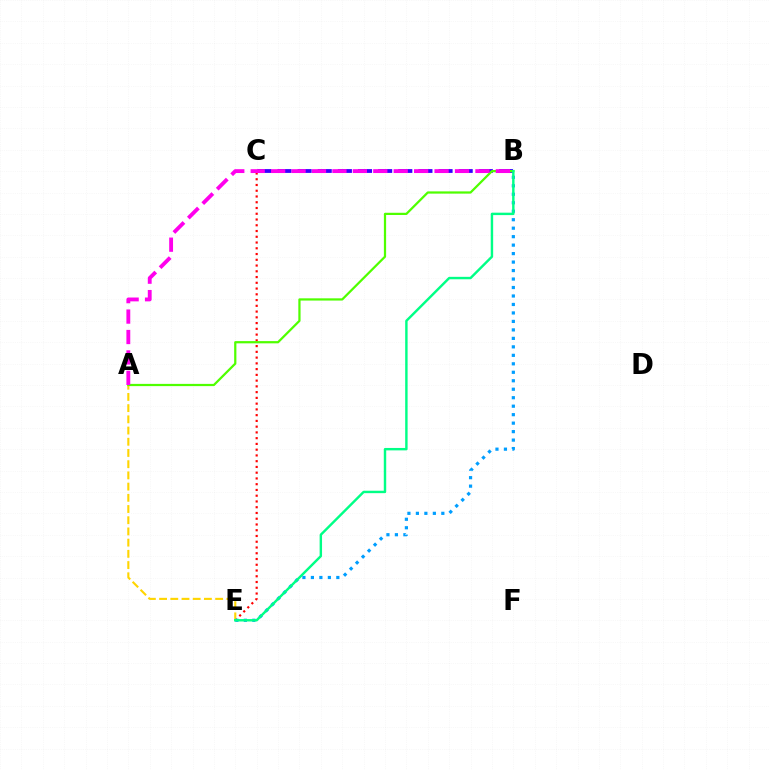{('C', 'E'): [{'color': '#ff0000', 'line_style': 'dotted', 'thickness': 1.56}], ('A', 'E'): [{'color': '#ffd500', 'line_style': 'dashed', 'thickness': 1.52}], ('B', 'C'): [{'color': '#3700ff', 'line_style': 'dashed', 'thickness': 2.74}], ('B', 'E'): [{'color': '#009eff', 'line_style': 'dotted', 'thickness': 2.3}, {'color': '#00ff86', 'line_style': 'solid', 'thickness': 1.75}], ('A', 'B'): [{'color': '#4fff00', 'line_style': 'solid', 'thickness': 1.61}, {'color': '#ff00ed', 'line_style': 'dashed', 'thickness': 2.78}]}